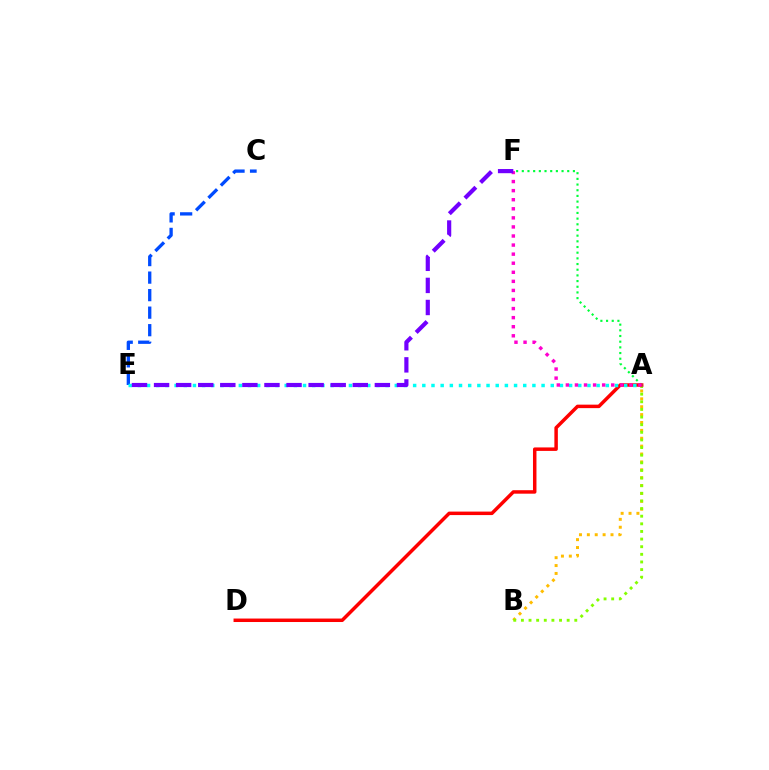{('A', 'B'): [{'color': '#ffbd00', 'line_style': 'dotted', 'thickness': 2.14}, {'color': '#84ff00', 'line_style': 'dotted', 'thickness': 2.07}], ('A', 'F'): [{'color': '#00ff39', 'line_style': 'dotted', 'thickness': 1.54}, {'color': '#ff00cf', 'line_style': 'dotted', 'thickness': 2.46}], ('C', 'E'): [{'color': '#004bff', 'line_style': 'dashed', 'thickness': 2.38}], ('A', 'D'): [{'color': '#ff0000', 'line_style': 'solid', 'thickness': 2.51}], ('A', 'E'): [{'color': '#00fff6', 'line_style': 'dotted', 'thickness': 2.49}], ('E', 'F'): [{'color': '#7200ff', 'line_style': 'dashed', 'thickness': 3.0}]}